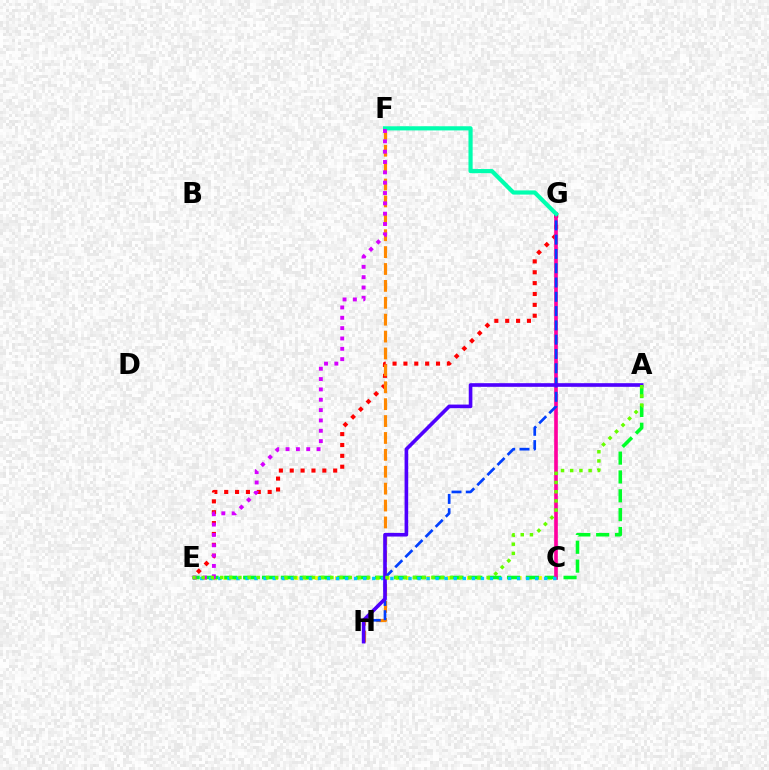{('C', 'E'): [{'color': '#eeff00', 'line_style': 'dotted', 'thickness': 2.76}, {'color': '#00c7ff', 'line_style': 'dotted', 'thickness': 2.46}], ('E', 'G'): [{'color': '#ff0000', 'line_style': 'dotted', 'thickness': 2.95}], ('A', 'E'): [{'color': '#00ff27', 'line_style': 'dashed', 'thickness': 2.56}, {'color': '#66ff00', 'line_style': 'dotted', 'thickness': 2.5}], ('C', 'G'): [{'color': '#ff00a0', 'line_style': 'solid', 'thickness': 2.63}], ('F', 'H'): [{'color': '#ff8800', 'line_style': 'dashed', 'thickness': 2.3}], ('G', 'H'): [{'color': '#003fff', 'line_style': 'dashed', 'thickness': 1.94}], ('F', 'G'): [{'color': '#00ffaf', 'line_style': 'solid', 'thickness': 3.0}], ('E', 'F'): [{'color': '#d600ff', 'line_style': 'dotted', 'thickness': 2.81}], ('A', 'H'): [{'color': '#4f00ff', 'line_style': 'solid', 'thickness': 2.62}]}